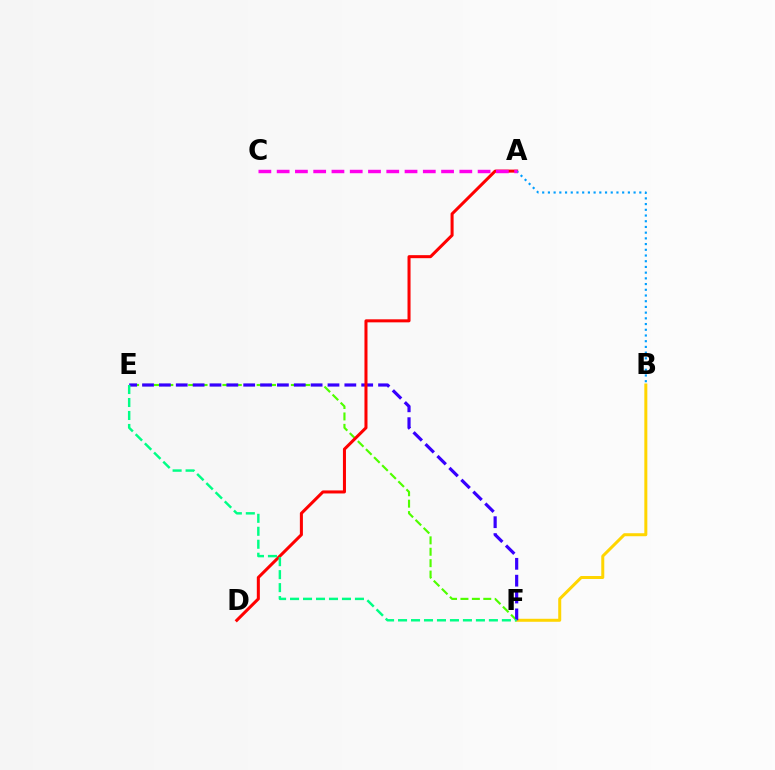{('E', 'F'): [{'color': '#4fff00', 'line_style': 'dashed', 'thickness': 1.55}, {'color': '#3700ff', 'line_style': 'dashed', 'thickness': 2.29}, {'color': '#00ff86', 'line_style': 'dashed', 'thickness': 1.76}], ('B', 'F'): [{'color': '#ffd500', 'line_style': 'solid', 'thickness': 2.16}], ('A', 'D'): [{'color': '#ff0000', 'line_style': 'solid', 'thickness': 2.18}], ('A', 'B'): [{'color': '#009eff', 'line_style': 'dotted', 'thickness': 1.55}], ('A', 'C'): [{'color': '#ff00ed', 'line_style': 'dashed', 'thickness': 2.48}]}